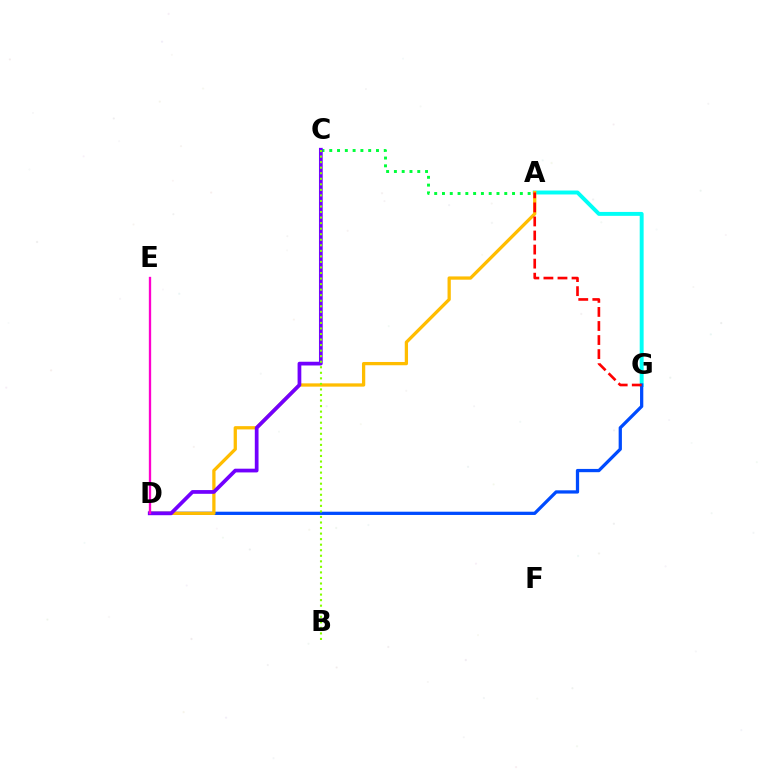{('A', 'G'): [{'color': '#00fff6', 'line_style': 'solid', 'thickness': 2.83}, {'color': '#ff0000', 'line_style': 'dashed', 'thickness': 1.91}], ('A', 'C'): [{'color': '#00ff39', 'line_style': 'dotted', 'thickness': 2.12}], ('D', 'G'): [{'color': '#004bff', 'line_style': 'solid', 'thickness': 2.35}], ('A', 'D'): [{'color': '#ffbd00', 'line_style': 'solid', 'thickness': 2.36}], ('C', 'D'): [{'color': '#7200ff', 'line_style': 'solid', 'thickness': 2.68}], ('D', 'E'): [{'color': '#ff00cf', 'line_style': 'solid', 'thickness': 1.68}], ('B', 'C'): [{'color': '#84ff00', 'line_style': 'dotted', 'thickness': 1.51}]}